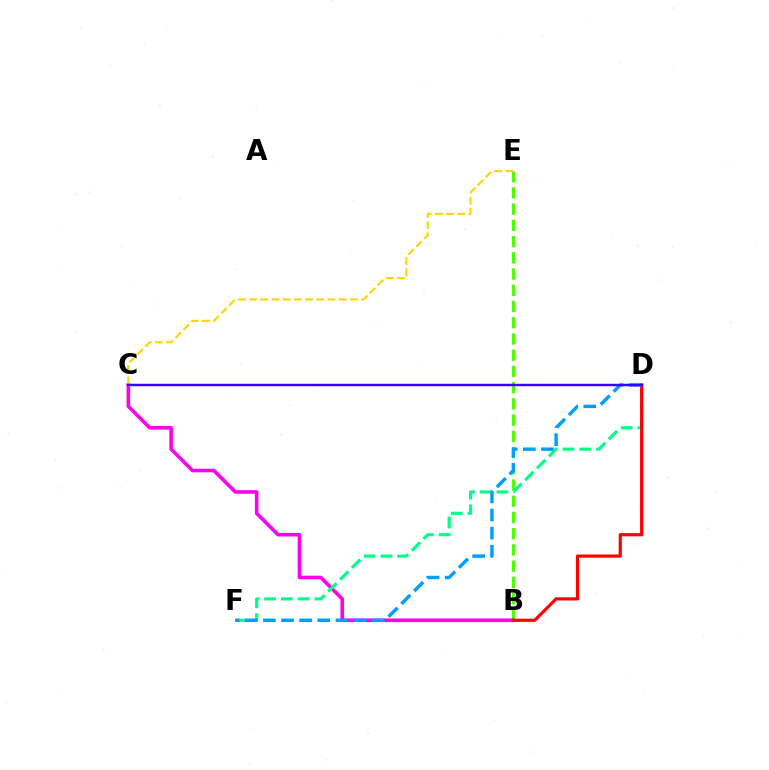{('B', 'E'): [{'color': '#4fff00', 'line_style': 'dashed', 'thickness': 2.2}], ('B', 'C'): [{'color': '#ff00ed', 'line_style': 'solid', 'thickness': 2.59}], ('D', 'F'): [{'color': '#00ff86', 'line_style': 'dashed', 'thickness': 2.28}, {'color': '#009eff', 'line_style': 'dashed', 'thickness': 2.46}], ('C', 'E'): [{'color': '#ffd500', 'line_style': 'dashed', 'thickness': 1.52}], ('B', 'D'): [{'color': '#ff0000', 'line_style': 'solid', 'thickness': 2.29}], ('C', 'D'): [{'color': '#3700ff', 'line_style': 'solid', 'thickness': 1.76}]}